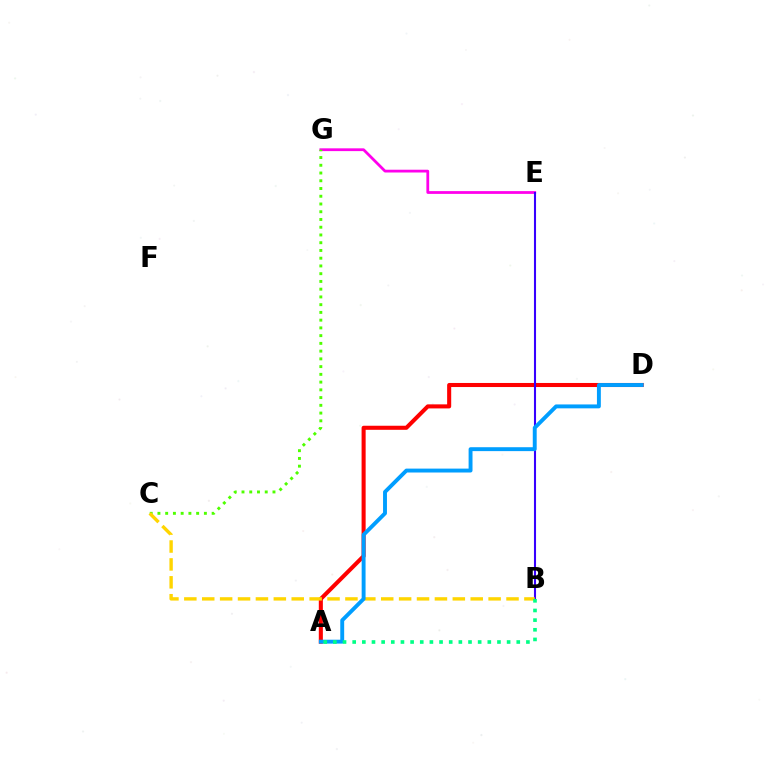{('E', 'G'): [{'color': '#ff00ed', 'line_style': 'solid', 'thickness': 2.0}], ('C', 'G'): [{'color': '#4fff00', 'line_style': 'dotted', 'thickness': 2.1}], ('A', 'D'): [{'color': '#ff0000', 'line_style': 'solid', 'thickness': 2.92}, {'color': '#009eff', 'line_style': 'solid', 'thickness': 2.81}], ('B', 'E'): [{'color': '#3700ff', 'line_style': 'solid', 'thickness': 1.5}], ('B', 'C'): [{'color': '#ffd500', 'line_style': 'dashed', 'thickness': 2.43}], ('A', 'B'): [{'color': '#00ff86', 'line_style': 'dotted', 'thickness': 2.62}]}